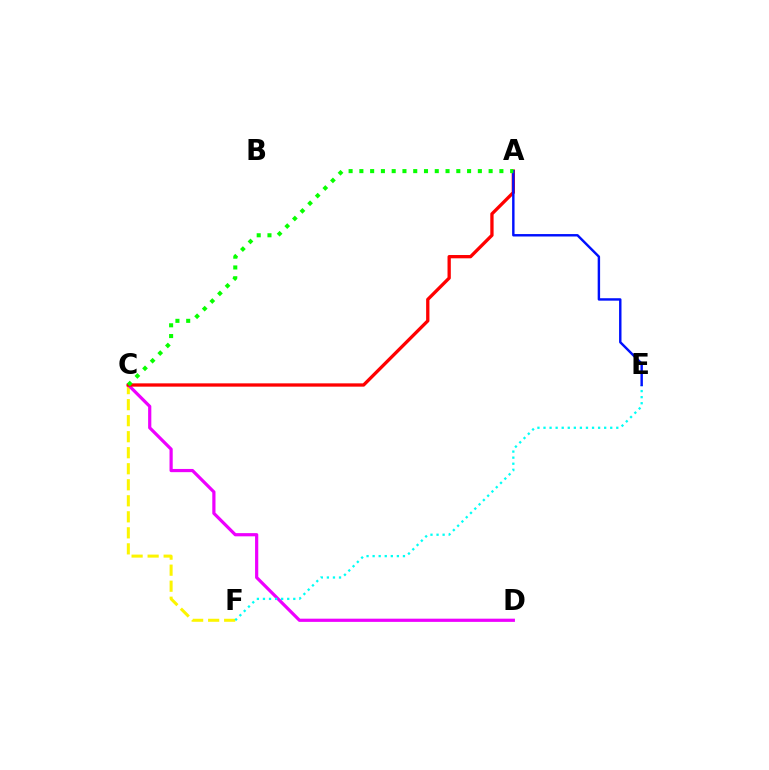{('C', 'F'): [{'color': '#fcf500', 'line_style': 'dashed', 'thickness': 2.18}], ('C', 'D'): [{'color': '#ee00ff', 'line_style': 'solid', 'thickness': 2.31}], ('A', 'C'): [{'color': '#ff0000', 'line_style': 'solid', 'thickness': 2.38}, {'color': '#08ff00', 'line_style': 'dotted', 'thickness': 2.93}], ('E', 'F'): [{'color': '#00fff6', 'line_style': 'dotted', 'thickness': 1.65}], ('A', 'E'): [{'color': '#0010ff', 'line_style': 'solid', 'thickness': 1.75}]}